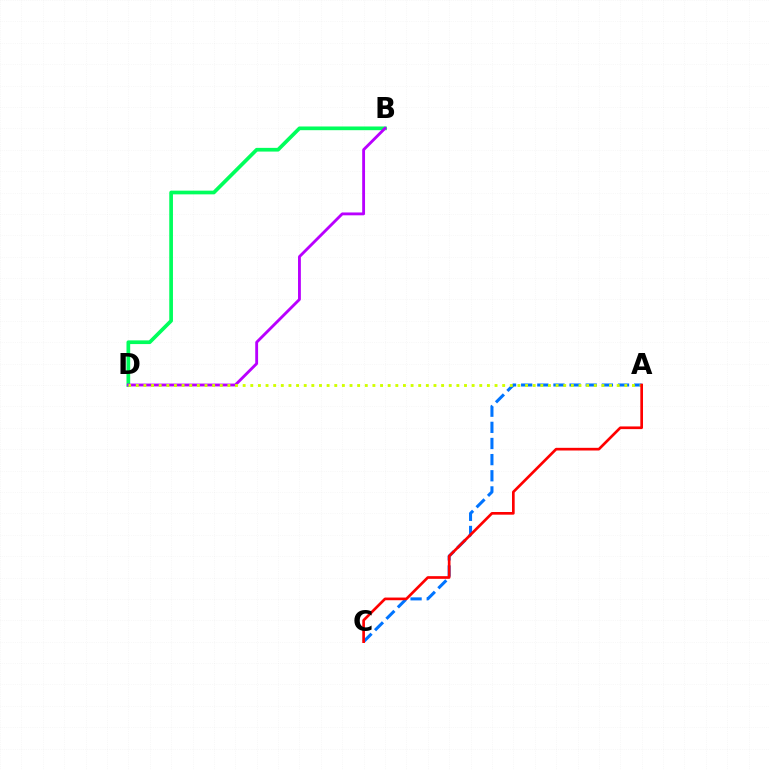{('B', 'D'): [{'color': '#00ff5c', 'line_style': 'solid', 'thickness': 2.66}, {'color': '#b900ff', 'line_style': 'solid', 'thickness': 2.05}], ('A', 'C'): [{'color': '#0074ff', 'line_style': 'dashed', 'thickness': 2.19}, {'color': '#ff0000', 'line_style': 'solid', 'thickness': 1.93}], ('A', 'D'): [{'color': '#d1ff00', 'line_style': 'dotted', 'thickness': 2.07}]}